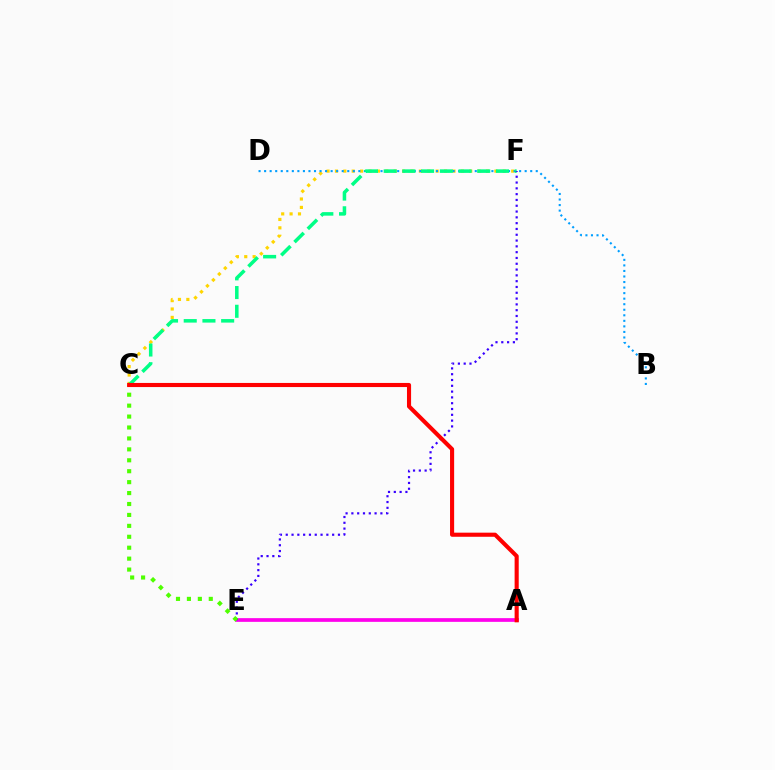{('C', 'F'): [{'color': '#ffd500', 'line_style': 'dotted', 'thickness': 2.28}, {'color': '#00ff86', 'line_style': 'dashed', 'thickness': 2.54}], ('B', 'D'): [{'color': '#009eff', 'line_style': 'dotted', 'thickness': 1.51}], ('A', 'E'): [{'color': '#ff00ed', 'line_style': 'solid', 'thickness': 2.67}], ('E', 'F'): [{'color': '#3700ff', 'line_style': 'dotted', 'thickness': 1.58}], ('C', 'E'): [{'color': '#4fff00', 'line_style': 'dotted', 'thickness': 2.97}], ('A', 'C'): [{'color': '#ff0000', 'line_style': 'solid', 'thickness': 2.96}]}